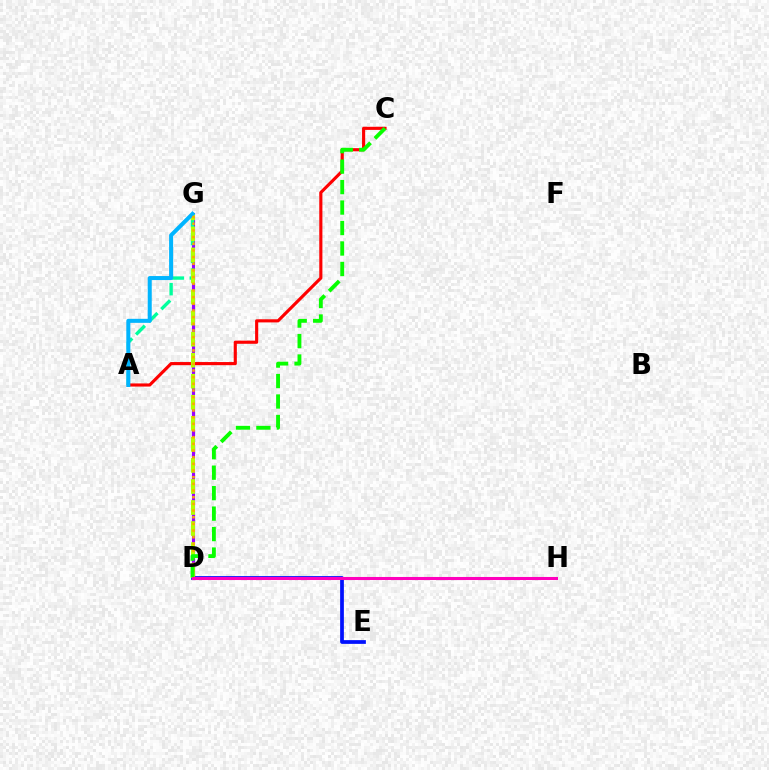{('D', 'E'): [{'color': '#0010ff', 'line_style': 'solid', 'thickness': 2.7}], ('D', 'G'): [{'color': '#9b00ff', 'line_style': 'solid', 'thickness': 2.25}, {'color': '#b3ff00', 'line_style': 'dashed', 'thickness': 2.86}, {'color': '#ffa500', 'line_style': 'dotted', 'thickness': 1.81}], ('A', 'C'): [{'color': '#ff0000', 'line_style': 'solid', 'thickness': 2.25}], ('A', 'G'): [{'color': '#00ff9d', 'line_style': 'dashed', 'thickness': 2.43}, {'color': '#00b5ff', 'line_style': 'solid', 'thickness': 2.9}], ('C', 'D'): [{'color': '#08ff00', 'line_style': 'dashed', 'thickness': 2.78}], ('D', 'H'): [{'color': '#ff00bd', 'line_style': 'solid', 'thickness': 2.2}]}